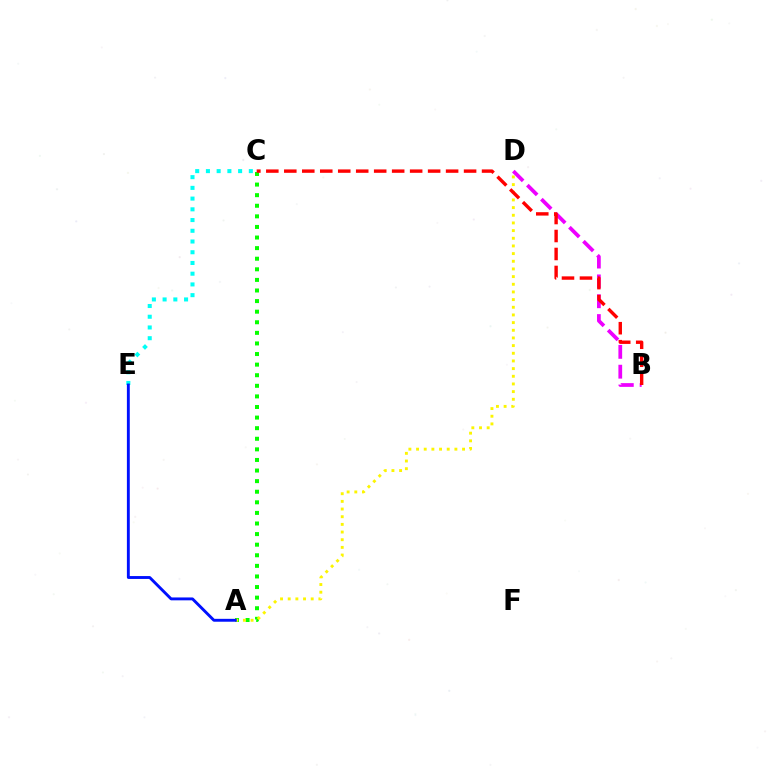{('B', 'D'): [{'color': '#ee00ff', 'line_style': 'dashed', 'thickness': 2.69}], ('A', 'C'): [{'color': '#08ff00', 'line_style': 'dotted', 'thickness': 2.88}], ('A', 'D'): [{'color': '#fcf500', 'line_style': 'dotted', 'thickness': 2.08}], ('C', 'E'): [{'color': '#00fff6', 'line_style': 'dotted', 'thickness': 2.91}], ('A', 'E'): [{'color': '#0010ff', 'line_style': 'solid', 'thickness': 2.08}], ('B', 'C'): [{'color': '#ff0000', 'line_style': 'dashed', 'thickness': 2.44}]}